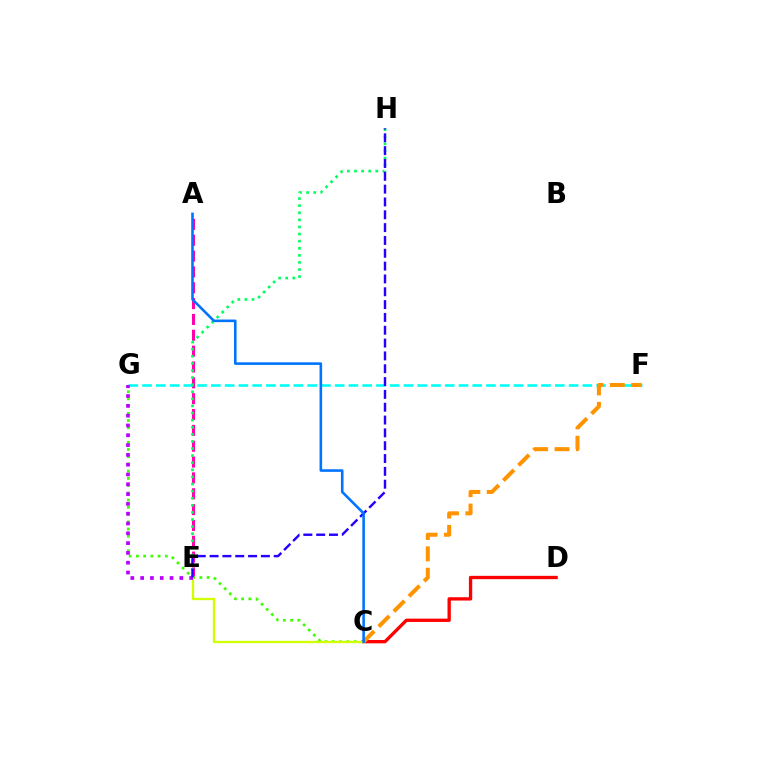{('A', 'E'): [{'color': '#ff00ac', 'line_style': 'dashed', 'thickness': 2.15}], ('C', 'G'): [{'color': '#3dff00', 'line_style': 'dotted', 'thickness': 1.96}], ('C', 'D'): [{'color': '#ff0000', 'line_style': 'solid', 'thickness': 2.39}], ('C', 'E'): [{'color': '#d1ff00', 'line_style': 'solid', 'thickness': 1.67}], ('F', 'G'): [{'color': '#00fff6', 'line_style': 'dashed', 'thickness': 1.87}], ('E', 'H'): [{'color': '#00ff5c', 'line_style': 'dotted', 'thickness': 1.93}, {'color': '#2500ff', 'line_style': 'dashed', 'thickness': 1.74}], ('E', 'G'): [{'color': '#b900ff', 'line_style': 'dotted', 'thickness': 2.66}], ('C', 'F'): [{'color': '#ff9400', 'line_style': 'dashed', 'thickness': 2.91}], ('A', 'C'): [{'color': '#0074ff', 'line_style': 'solid', 'thickness': 1.87}]}